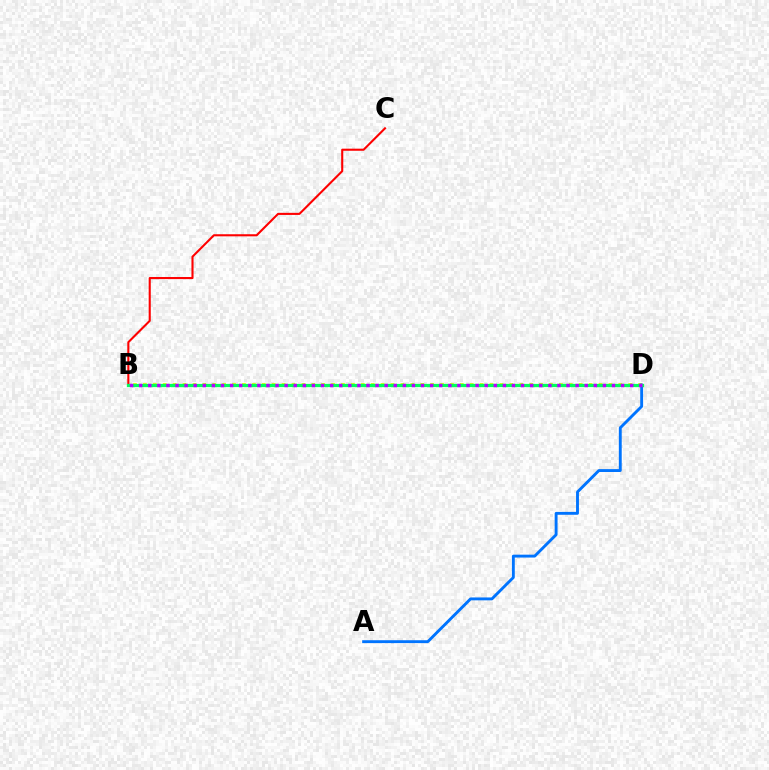{('B', 'D'): [{'color': '#d1ff00', 'line_style': 'dotted', 'thickness': 2.69}, {'color': '#00ff5c', 'line_style': 'solid', 'thickness': 2.32}, {'color': '#b900ff', 'line_style': 'dotted', 'thickness': 2.47}], ('A', 'D'): [{'color': '#0074ff', 'line_style': 'solid', 'thickness': 2.08}], ('B', 'C'): [{'color': '#ff0000', 'line_style': 'solid', 'thickness': 1.51}]}